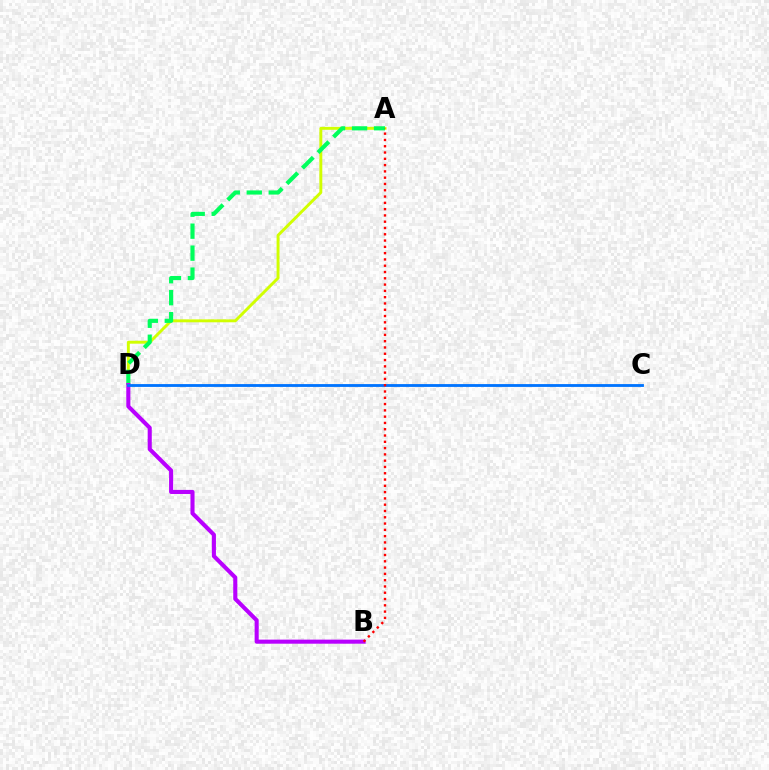{('A', 'D'): [{'color': '#d1ff00', 'line_style': 'solid', 'thickness': 2.1}, {'color': '#00ff5c', 'line_style': 'dashed', 'thickness': 2.99}], ('B', 'D'): [{'color': '#b900ff', 'line_style': 'solid', 'thickness': 2.94}], ('C', 'D'): [{'color': '#0074ff', 'line_style': 'solid', 'thickness': 2.03}], ('A', 'B'): [{'color': '#ff0000', 'line_style': 'dotted', 'thickness': 1.71}]}